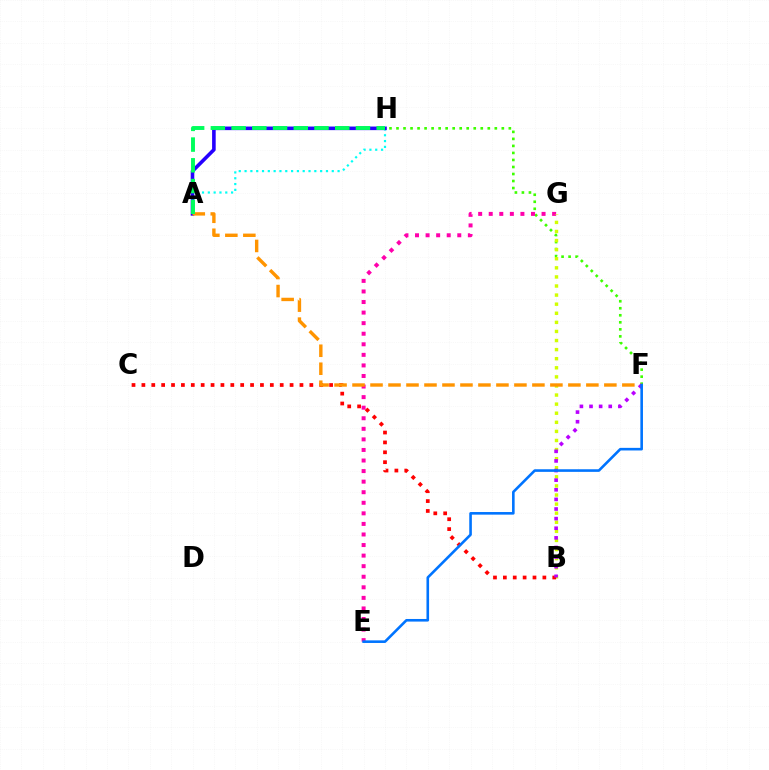{('A', 'H'): [{'color': '#00fff6', 'line_style': 'dotted', 'thickness': 1.58}, {'color': '#2500ff', 'line_style': 'solid', 'thickness': 2.59}, {'color': '#00ff5c', 'line_style': 'dashed', 'thickness': 2.82}], ('F', 'H'): [{'color': '#3dff00', 'line_style': 'dotted', 'thickness': 1.91}], ('E', 'G'): [{'color': '#ff00ac', 'line_style': 'dotted', 'thickness': 2.87}], ('B', 'G'): [{'color': '#d1ff00', 'line_style': 'dotted', 'thickness': 2.47}], ('B', 'C'): [{'color': '#ff0000', 'line_style': 'dotted', 'thickness': 2.68}], ('A', 'F'): [{'color': '#ff9400', 'line_style': 'dashed', 'thickness': 2.44}], ('B', 'F'): [{'color': '#b900ff', 'line_style': 'dotted', 'thickness': 2.61}], ('E', 'F'): [{'color': '#0074ff', 'line_style': 'solid', 'thickness': 1.88}]}